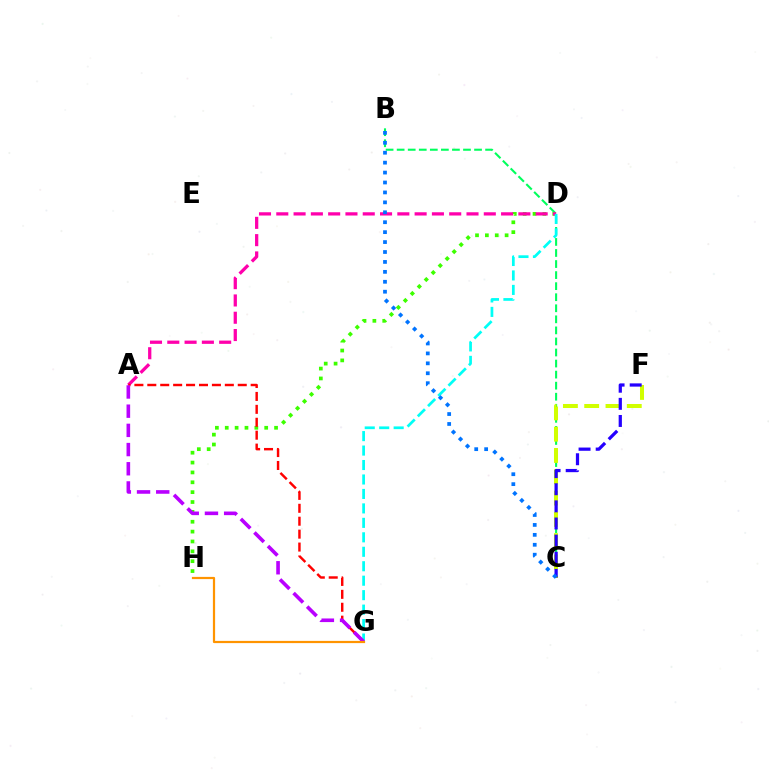{('B', 'C'): [{'color': '#00ff5c', 'line_style': 'dashed', 'thickness': 1.5}, {'color': '#0074ff', 'line_style': 'dotted', 'thickness': 2.7}], ('D', 'H'): [{'color': '#3dff00', 'line_style': 'dotted', 'thickness': 2.68}], ('C', 'F'): [{'color': '#d1ff00', 'line_style': 'dashed', 'thickness': 2.89}, {'color': '#2500ff', 'line_style': 'dashed', 'thickness': 2.33}], ('A', 'D'): [{'color': '#ff00ac', 'line_style': 'dashed', 'thickness': 2.35}], ('A', 'G'): [{'color': '#ff0000', 'line_style': 'dashed', 'thickness': 1.76}, {'color': '#b900ff', 'line_style': 'dashed', 'thickness': 2.61}], ('D', 'G'): [{'color': '#00fff6', 'line_style': 'dashed', 'thickness': 1.96}], ('G', 'H'): [{'color': '#ff9400', 'line_style': 'solid', 'thickness': 1.59}]}